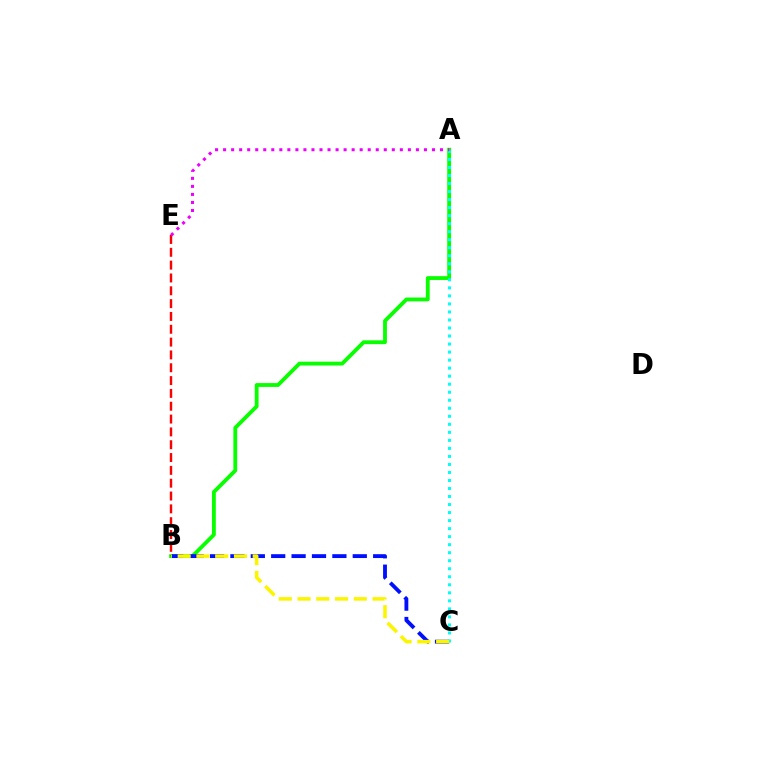{('A', 'B'): [{'color': '#08ff00', 'line_style': 'solid', 'thickness': 2.75}], ('B', 'C'): [{'color': '#0010ff', 'line_style': 'dashed', 'thickness': 2.77}, {'color': '#fcf500', 'line_style': 'dashed', 'thickness': 2.55}], ('A', 'C'): [{'color': '#00fff6', 'line_style': 'dotted', 'thickness': 2.18}], ('B', 'E'): [{'color': '#ff0000', 'line_style': 'dashed', 'thickness': 1.74}], ('A', 'E'): [{'color': '#ee00ff', 'line_style': 'dotted', 'thickness': 2.18}]}